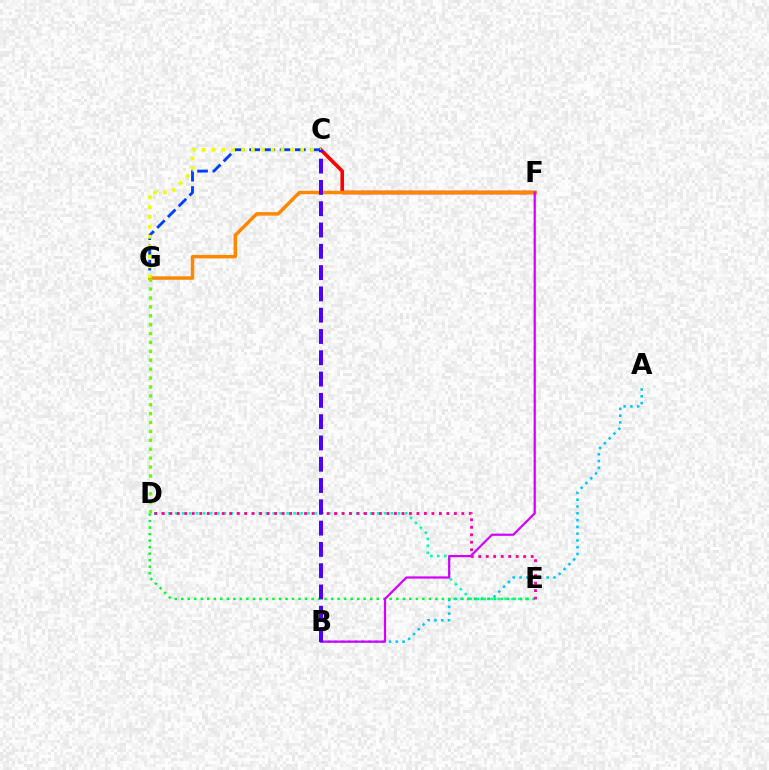{('C', 'F'): [{'color': '#ff0000', 'line_style': 'solid', 'thickness': 2.58}], ('A', 'B'): [{'color': '#00c7ff', 'line_style': 'dotted', 'thickness': 1.84}], ('D', 'E'): [{'color': '#00ffaf', 'line_style': 'dotted', 'thickness': 1.89}, {'color': '#00ff27', 'line_style': 'dotted', 'thickness': 1.77}, {'color': '#ff00a0', 'line_style': 'dotted', 'thickness': 2.03}], ('F', 'G'): [{'color': '#ff8800', 'line_style': 'solid', 'thickness': 2.51}], ('C', 'G'): [{'color': '#003fff', 'line_style': 'dashed', 'thickness': 2.07}, {'color': '#eeff00', 'line_style': 'dotted', 'thickness': 2.68}], ('D', 'G'): [{'color': '#66ff00', 'line_style': 'dotted', 'thickness': 2.42}], ('B', 'F'): [{'color': '#d600ff', 'line_style': 'solid', 'thickness': 1.61}], ('B', 'C'): [{'color': '#4f00ff', 'line_style': 'dashed', 'thickness': 2.89}]}